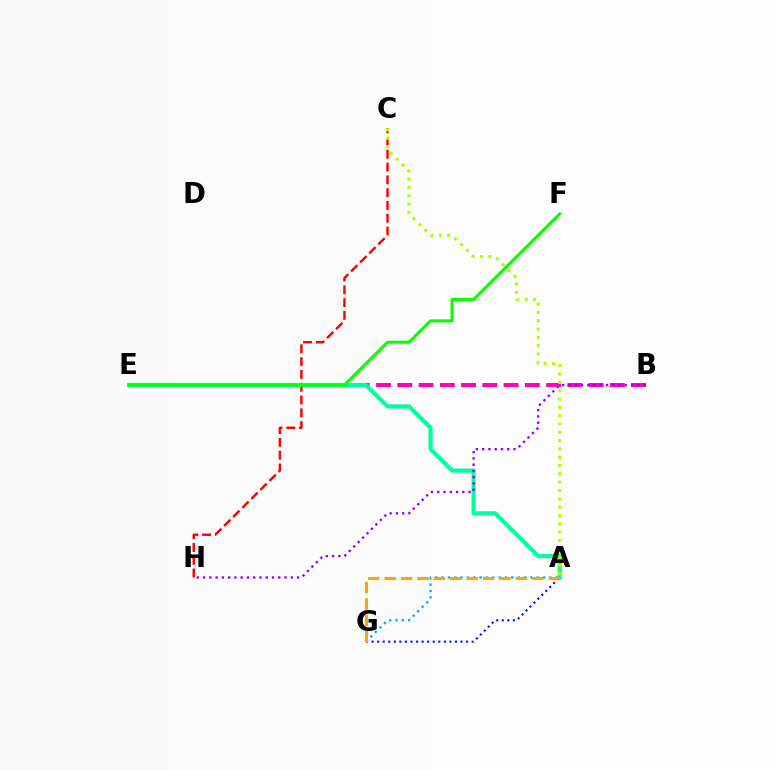{('B', 'E'): [{'color': '#ff00bd', 'line_style': 'dashed', 'thickness': 2.89}], ('C', 'H'): [{'color': '#ff0000', 'line_style': 'dashed', 'thickness': 1.74}], ('A', 'E'): [{'color': '#00ff9d', 'line_style': 'solid', 'thickness': 2.99}], ('A', 'G'): [{'color': '#0010ff', 'line_style': 'dotted', 'thickness': 1.51}, {'color': '#00b5ff', 'line_style': 'dotted', 'thickness': 1.73}, {'color': '#ffa500', 'line_style': 'dashed', 'thickness': 2.23}], ('A', 'C'): [{'color': '#b3ff00', 'line_style': 'dotted', 'thickness': 2.26}], ('E', 'F'): [{'color': '#08ff00', 'line_style': 'solid', 'thickness': 2.19}], ('B', 'H'): [{'color': '#9b00ff', 'line_style': 'dotted', 'thickness': 1.7}]}